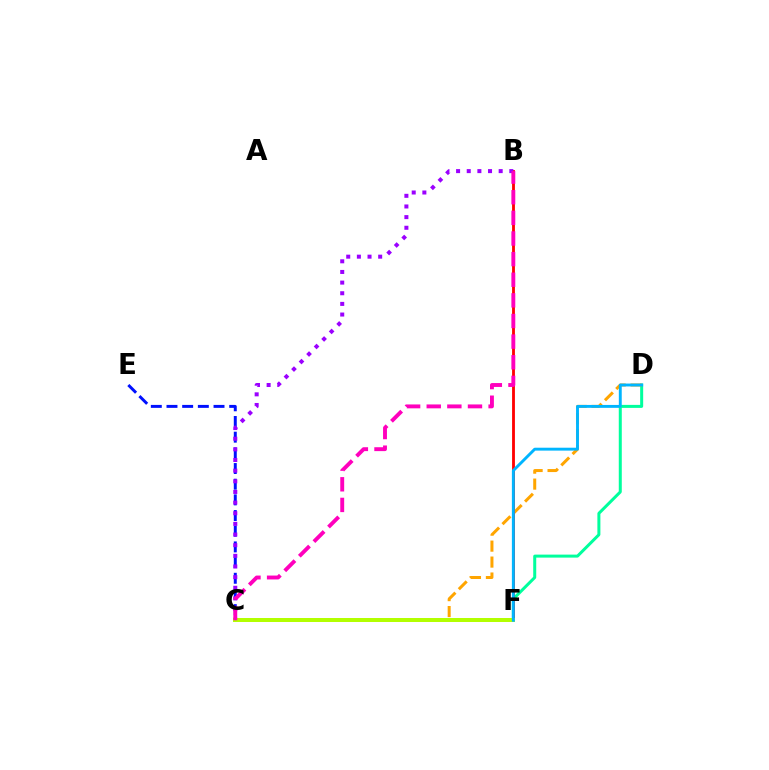{('C', 'E'): [{'color': '#0010ff', 'line_style': 'dashed', 'thickness': 2.13}], ('D', 'F'): [{'color': '#00ff9d', 'line_style': 'solid', 'thickness': 2.16}, {'color': '#00b5ff', 'line_style': 'solid', 'thickness': 2.09}], ('C', 'D'): [{'color': '#ffa500', 'line_style': 'dashed', 'thickness': 2.17}], ('C', 'F'): [{'color': '#08ff00', 'line_style': 'solid', 'thickness': 2.73}, {'color': '#b3ff00', 'line_style': 'solid', 'thickness': 2.88}], ('B', 'F'): [{'color': '#ff0000', 'line_style': 'solid', 'thickness': 2.04}], ('B', 'C'): [{'color': '#9b00ff', 'line_style': 'dotted', 'thickness': 2.89}, {'color': '#ff00bd', 'line_style': 'dashed', 'thickness': 2.8}]}